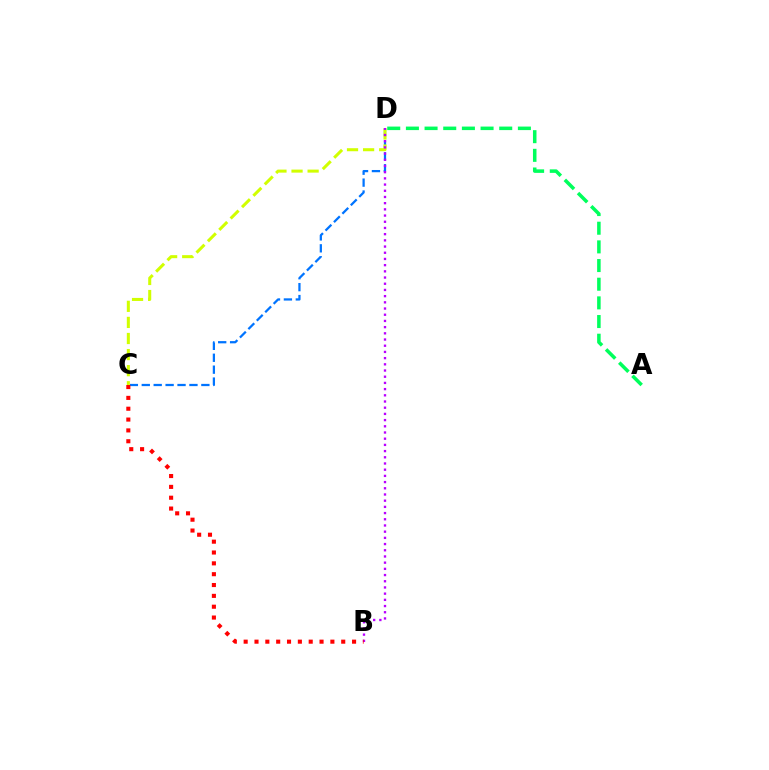{('C', 'D'): [{'color': '#0074ff', 'line_style': 'dashed', 'thickness': 1.62}, {'color': '#d1ff00', 'line_style': 'dashed', 'thickness': 2.19}], ('A', 'D'): [{'color': '#00ff5c', 'line_style': 'dashed', 'thickness': 2.54}], ('B', 'D'): [{'color': '#b900ff', 'line_style': 'dotted', 'thickness': 1.68}], ('B', 'C'): [{'color': '#ff0000', 'line_style': 'dotted', 'thickness': 2.95}]}